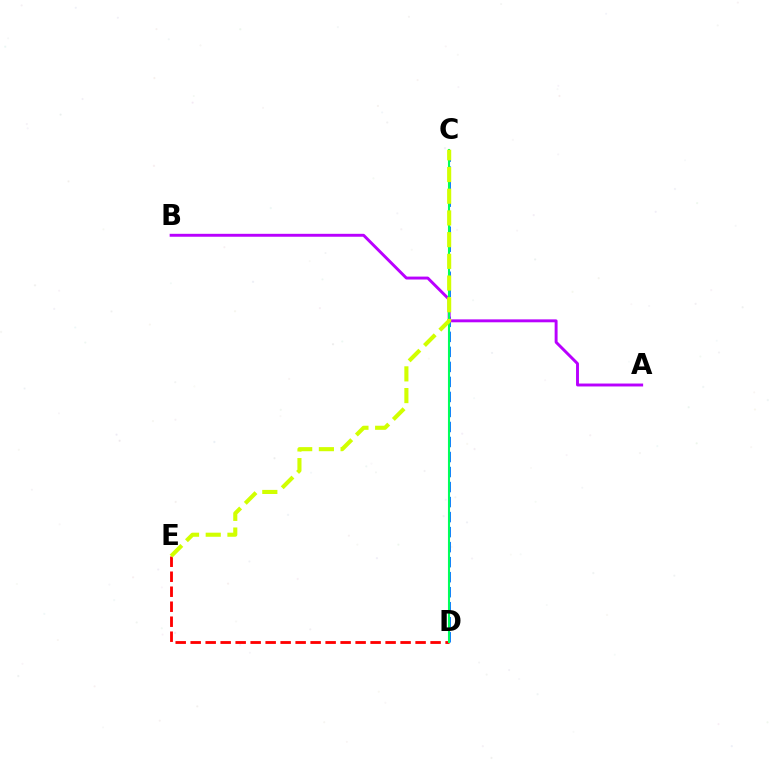{('C', 'D'): [{'color': '#0074ff', 'line_style': 'dashed', 'thickness': 2.04}, {'color': '#00ff5c', 'line_style': 'solid', 'thickness': 1.51}], ('A', 'B'): [{'color': '#b900ff', 'line_style': 'solid', 'thickness': 2.1}], ('D', 'E'): [{'color': '#ff0000', 'line_style': 'dashed', 'thickness': 2.04}], ('C', 'E'): [{'color': '#d1ff00', 'line_style': 'dashed', 'thickness': 2.95}]}